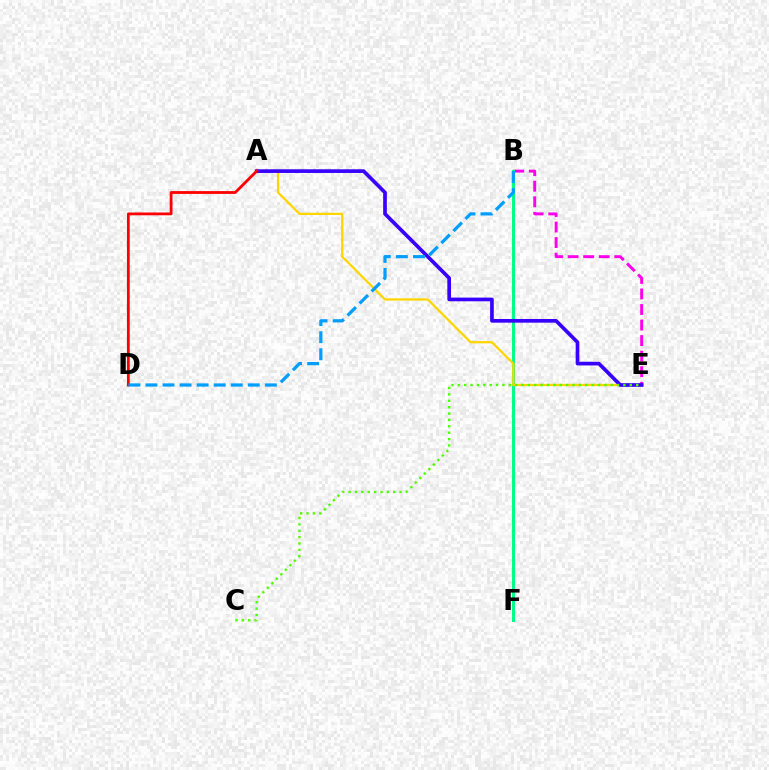{('B', 'E'): [{'color': '#ff00ed', 'line_style': 'dashed', 'thickness': 2.11}], ('B', 'F'): [{'color': '#00ff86', 'line_style': 'solid', 'thickness': 2.14}], ('A', 'E'): [{'color': '#ffd500', 'line_style': 'solid', 'thickness': 1.63}, {'color': '#3700ff', 'line_style': 'solid', 'thickness': 2.65}], ('C', 'E'): [{'color': '#4fff00', 'line_style': 'dotted', 'thickness': 1.73}], ('A', 'D'): [{'color': '#ff0000', 'line_style': 'solid', 'thickness': 2.01}], ('B', 'D'): [{'color': '#009eff', 'line_style': 'dashed', 'thickness': 2.32}]}